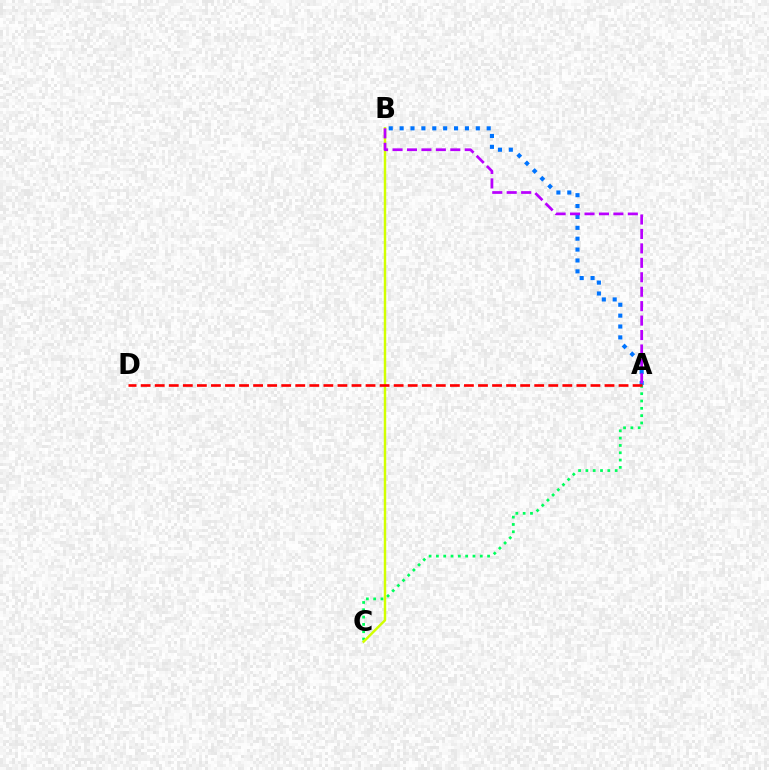{('A', 'C'): [{'color': '#00ff5c', 'line_style': 'dotted', 'thickness': 1.99}], ('B', 'C'): [{'color': '#d1ff00', 'line_style': 'solid', 'thickness': 1.76}], ('A', 'B'): [{'color': '#0074ff', 'line_style': 'dotted', 'thickness': 2.96}, {'color': '#b900ff', 'line_style': 'dashed', 'thickness': 1.96}], ('A', 'D'): [{'color': '#ff0000', 'line_style': 'dashed', 'thickness': 1.91}]}